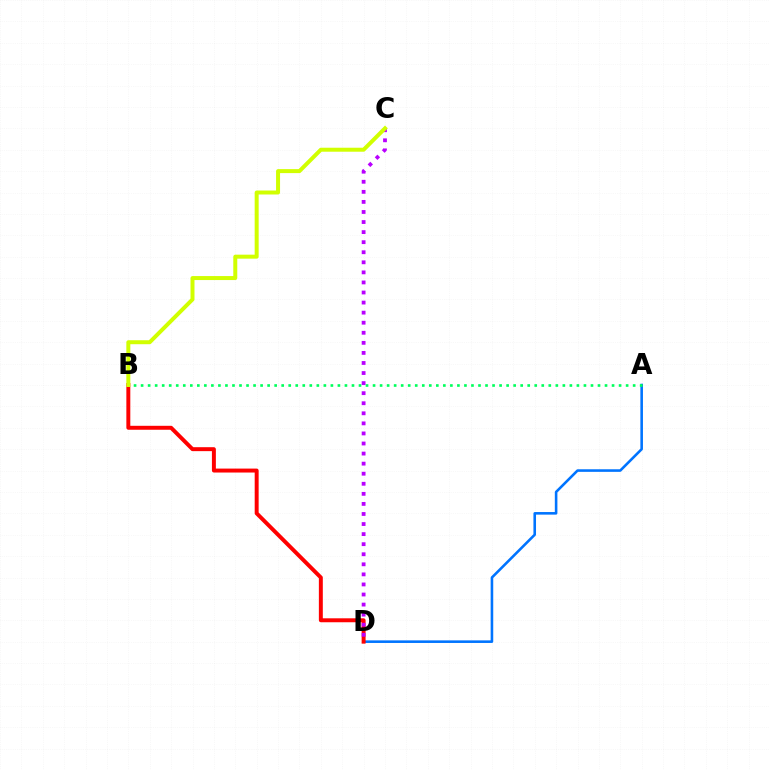{('A', 'D'): [{'color': '#0074ff', 'line_style': 'solid', 'thickness': 1.86}], ('A', 'B'): [{'color': '#00ff5c', 'line_style': 'dotted', 'thickness': 1.91}], ('B', 'D'): [{'color': '#ff0000', 'line_style': 'solid', 'thickness': 2.84}], ('C', 'D'): [{'color': '#b900ff', 'line_style': 'dotted', 'thickness': 2.74}], ('B', 'C'): [{'color': '#d1ff00', 'line_style': 'solid', 'thickness': 2.87}]}